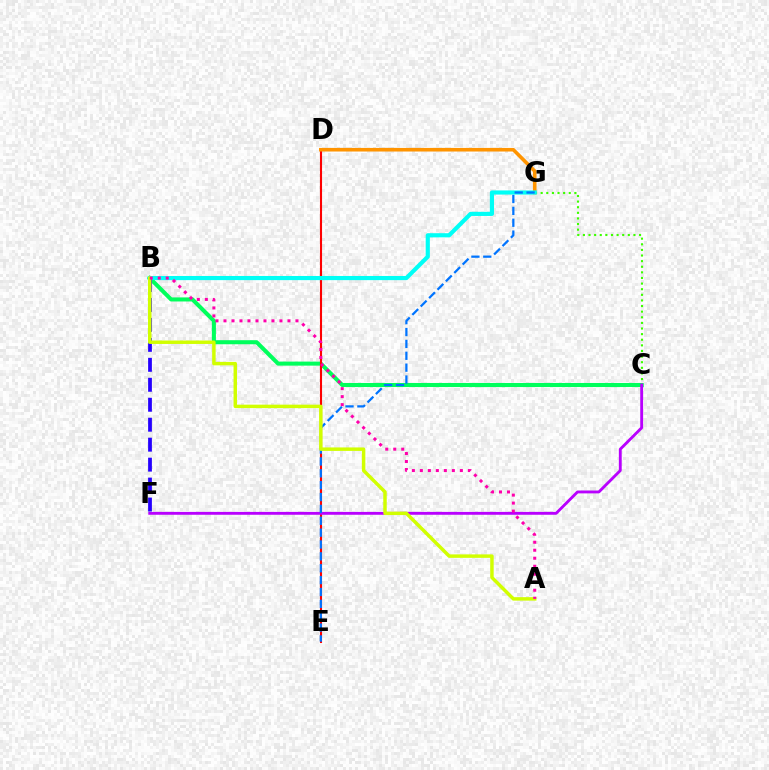{('C', 'G'): [{'color': '#3dff00', 'line_style': 'dotted', 'thickness': 1.53}], ('B', 'C'): [{'color': '#00ff5c', 'line_style': 'solid', 'thickness': 2.92}], ('D', 'E'): [{'color': '#ff0000', 'line_style': 'solid', 'thickness': 1.51}], ('D', 'G'): [{'color': '#ff9400', 'line_style': 'solid', 'thickness': 2.59}], ('C', 'F'): [{'color': '#b900ff', 'line_style': 'solid', 'thickness': 2.06}], ('B', 'G'): [{'color': '#00fff6', 'line_style': 'solid', 'thickness': 2.99}], ('E', 'G'): [{'color': '#0074ff', 'line_style': 'dashed', 'thickness': 1.61}], ('B', 'F'): [{'color': '#2500ff', 'line_style': 'dashed', 'thickness': 2.71}], ('A', 'B'): [{'color': '#d1ff00', 'line_style': 'solid', 'thickness': 2.49}, {'color': '#ff00ac', 'line_style': 'dotted', 'thickness': 2.17}]}